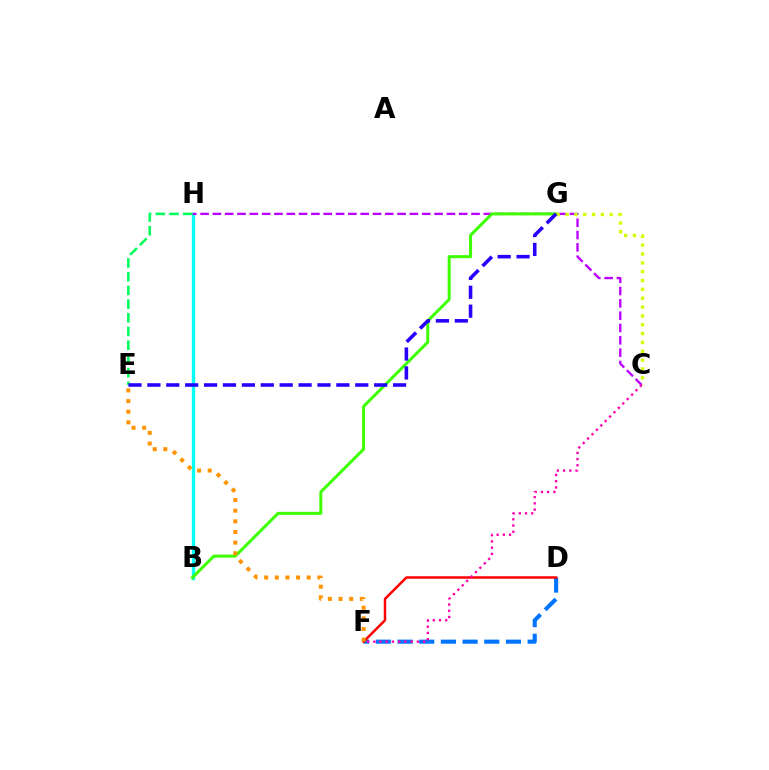{('D', 'F'): [{'color': '#0074ff', 'line_style': 'dashed', 'thickness': 2.95}, {'color': '#ff0000', 'line_style': 'solid', 'thickness': 1.79}], ('B', 'H'): [{'color': '#00fff6', 'line_style': 'solid', 'thickness': 2.41}], ('C', 'H'): [{'color': '#b900ff', 'line_style': 'dashed', 'thickness': 1.67}], ('B', 'G'): [{'color': '#3dff00', 'line_style': 'solid', 'thickness': 2.17}], ('E', 'H'): [{'color': '#00ff5c', 'line_style': 'dashed', 'thickness': 1.86}], ('C', 'G'): [{'color': '#d1ff00', 'line_style': 'dotted', 'thickness': 2.4}], ('E', 'F'): [{'color': '#ff9400', 'line_style': 'dotted', 'thickness': 2.89}], ('C', 'F'): [{'color': '#ff00ac', 'line_style': 'dotted', 'thickness': 1.69}], ('E', 'G'): [{'color': '#2500ff', 'line_style': 'dashed', 'thickness': 2.57}]}